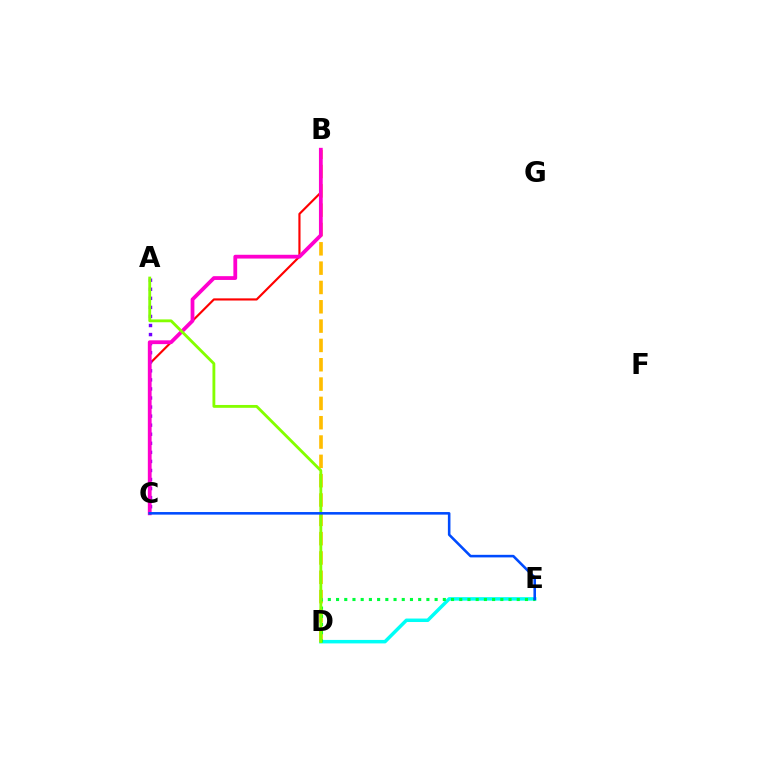{('D', 'E'): [{'color': '#00fff6', 'line_style': 'solid', 'thickness': 2.51}, {'color': '#00ff39', 'line_style': 'dotted', 'thickness': 2.23}], ('B', 'D'): [{'color': '#ffbd00', 'line_style': 'dashed', 'thickness': 2.62}], ('B', 'C'): [{'color': '#ff0000', 'line_style': 'solid', 'thickness': 1.55}, {'color': '#ff00cf', 'line_style': 'solid', 'thickness': 2.73}], ('A', 'C'): [{'color': '#7200ff', 'line_style': 'dotted', 'thickness': 2.46}], ('A', 'D'): [{'color': '#84ff00', 'line_style': 'solid', 'thickness': 2.04}], ('C', 'E'): [{'color': '#004bff', 'line_style': 'solid', 'thickness': 1.85}]}